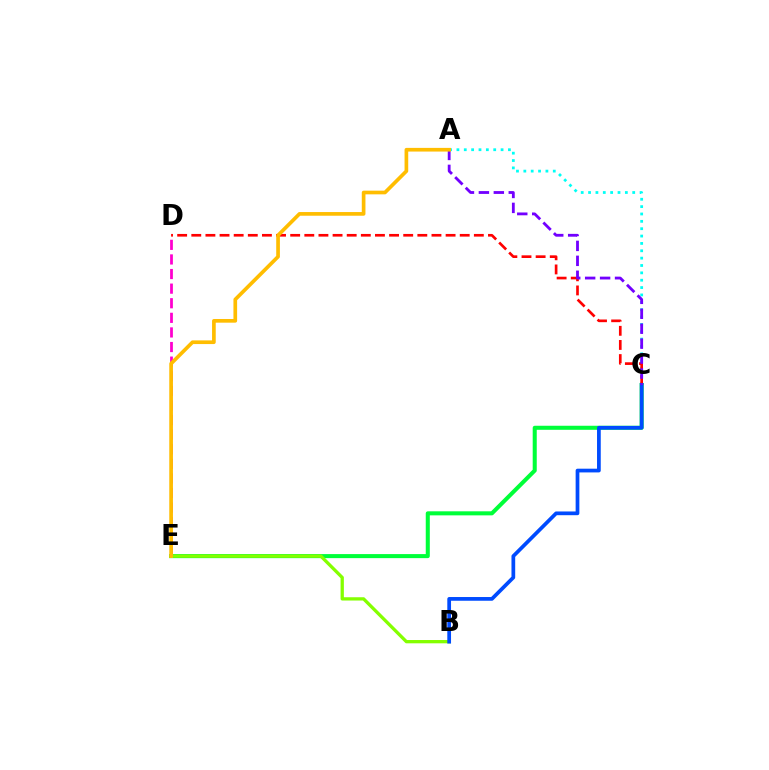{('A', 'C'): [{'color': '#00fff6', 'line_style': 'dotted', 'thickness': 2.0}, {'color': '#7200ff', 'line_style': 'dashed', 'thickness': 2.03}], ('D', 'E'): [{'color': '#ff00cf', 'line_style': 'dashed', 'thickness': 1.98}], ('C', 'E'): [{'color': '#00ff39', 'line_style': 'solid', 'thickness': 2.91}], ('B', 'E'): [{'color': '#84ff00', 'line_style': 'solid', 'thickness': 2.37}], ('C', 'D'): [{'color': '#ff0000', 'line_style': 'dashed', 'thickness': 1.92}], ('B', 'C'): [{'color': '#004bff', 'line_style': 'solid', 'thickness': 2.68}], ('A', 'E'): [{'color': '#ffbd00', 'line_style': 'solid', 'thickness': 2.65}]}